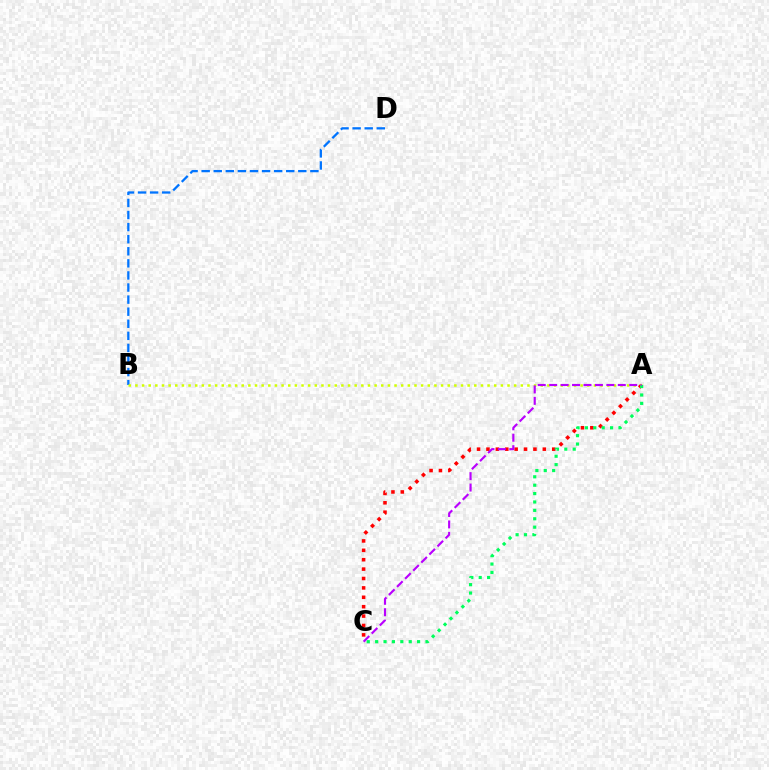{('A', 'C'): [{'color': '#ff0000', 'line_style': 'dotted', 'thickness': 2.55}, {'color': '#00ff5c', 'line_style': 'dotted', 'thickness': 2.28}, {'color': '#b900ff', 'line_style': 'dashed', 'thickness': 1.55}], ('B', 'D'): [{'color': '#0074ff', 'line_style': 'dashed', 'thickness': 1.64}], ('A', 'B'): [{'color': '#d1ff00', 'line_style': 'dotted', 'thickness': 1.81}]}